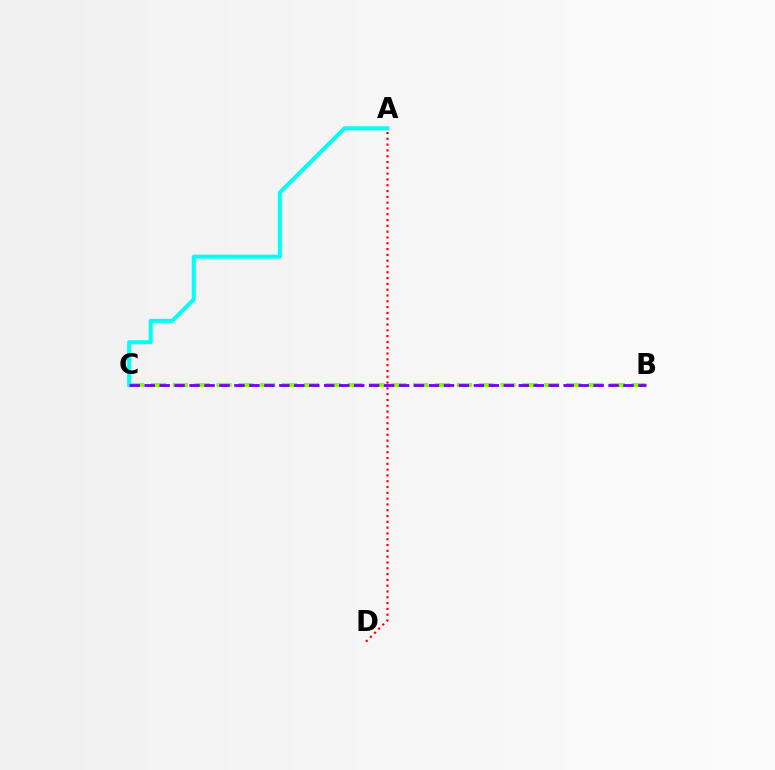{('B', 'C'): [{'color': '#84ff00', 'line_style': 'dashed', 'thickness': 2.97}, {'color': '#7200ff', 'line_style': 'dashed', 'thickness': 2.03}], ('A', 'C'): [{'color': '#00fff6', 'line_style': 'solid', 'thickness': 2.89}], ('A', 'D'): [{'color': '#ff0000', 'line_style': 'dotted', 'thickness': 1.58}]}